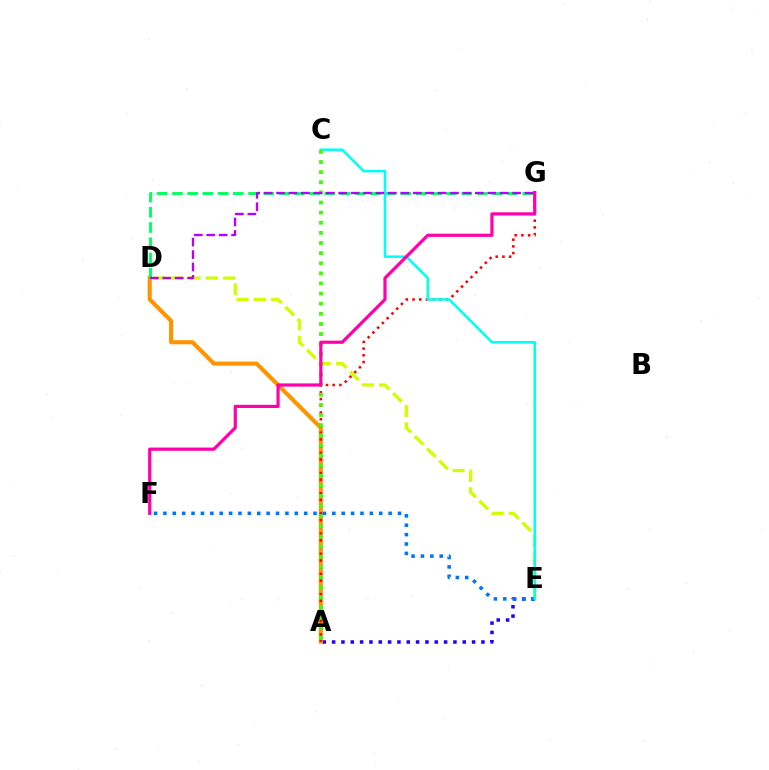{('D', 'E'): [{'color': '#d1ff00', 'line_style': 'dashed', 'thickness': 2.35}], ('A', 'E'): [{'color': '#2500ff', 'line_style': 'dotted', 'thickness': 2.54}], ('A', 'D'): [{'color': '#ff9400', 'line_style': 'solid', 'thickness': 2.95}], ('E', 'F'): [{'color': '#0074ff', 'line_style': 'dotted', 'thickness': 2.55}], ('D', 'G'): [{'color': '#00ff5c', 'line_style': 'dashed', 'thickness': 2.07}, {'color': '#b900ff', 'line_style': 'dashed', 'thickness': 1.69}], ('A', 'G'): [{'color': '#ff0000', 'line_style': 'dotted', 'thickness': 1.83}], ('C', 'E'): [{'color': '#00fff6', 'line_style': 'solid', 'thickness': 1.82}], ('A', 'C'): [{'color': '#3dff00', 'line_style': 'dotted', 'thickness': 2.75}], ('F', 'G'): [{'color': '#ff00ac', 'line_style': 'solid', 'thickness': 2.3}]}